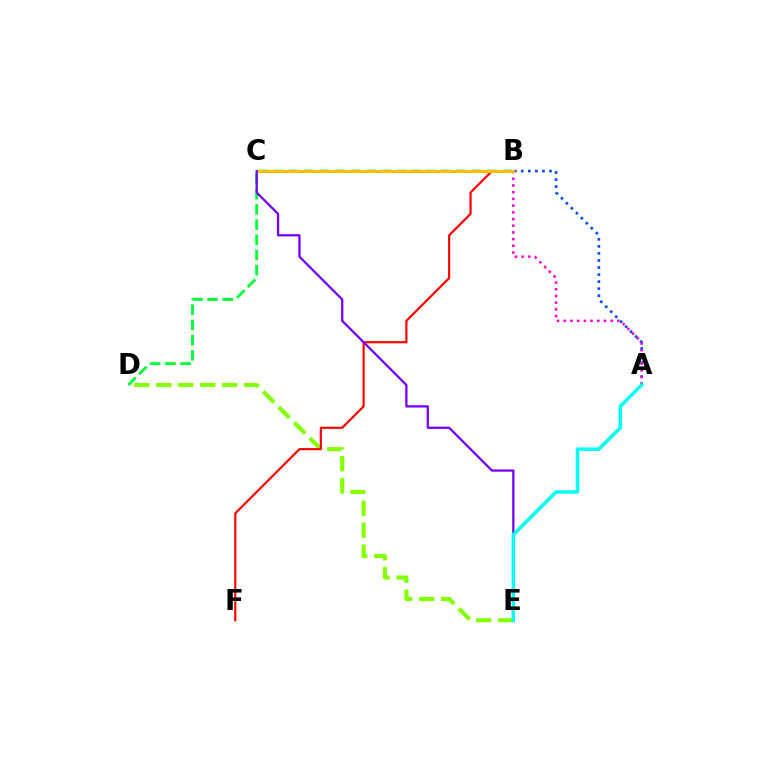{('B', 'D'): [{'color': '#00ff39', 'line_style': 'dashed', 'thickness': 2.06}], ('A', 'B'): [{'color': '#004bff', 'line_style': 'dotted', 'thickness': 1.91}, {'color': '#ff00cf', 'line_style': 'dotted', 'thickness': 1.82}], ('D', 'E'): [{'color': '#84ff00', 'line_style': 'dashed', 'thickness': 2.98}], ('B', 'F'): [{'color': '#ff0000', 'line_style': 'solid', 'thickness': 1.57}], ('B', 'C'): [{'color': '#ffbd00', 'line_style': 'solid', 'thickness': 2.18}], ('C', 'E'): [{'color': '#7200ff', 'line_style': 'solid', 'thickness': 1.62}], ('A', 'E'): [{'color': '#00fff6', 'line_style': 'solid', 'thickness': 2.5}]}